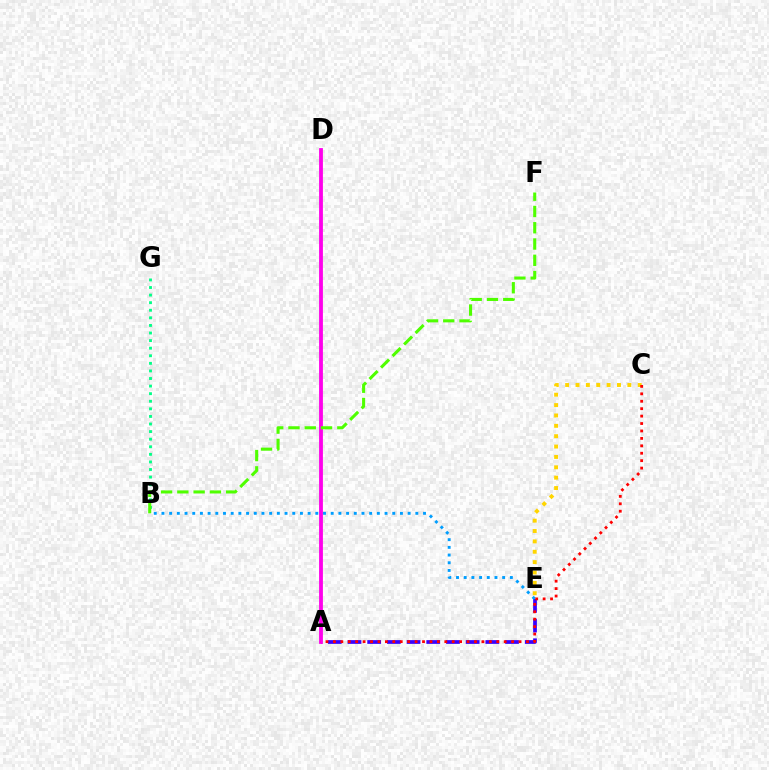{('A', 'E'): [{'color': '#3700ff', 'line_style': 'dashed', 'thickness': 2.68}], ('B', 'E'): [{'color': '#009eff', 'line_style': 'dotted', 'thickness': 2.09}], ('C', 'E'): [{'color': '#ffd500', 'line_style': 'dotted', 'thickness': 2.82}], ('B', 'G'): [{'color': '#00ff86', 'line_style': 'dotted', 'thickness': 2.06}], ('A', 'D'): [{'color': '#ff00ed', 'line_style': 'solid', 'thickness': 2.74}], ('B', 'F'): [{'color': '#4fff00', 'line_style': 'dashed', 'thickness': 2.21}], ('A', 'C'): [{'color': '#ff0000', 'line_style': 'dotted', 'thickness': 2.02}]}